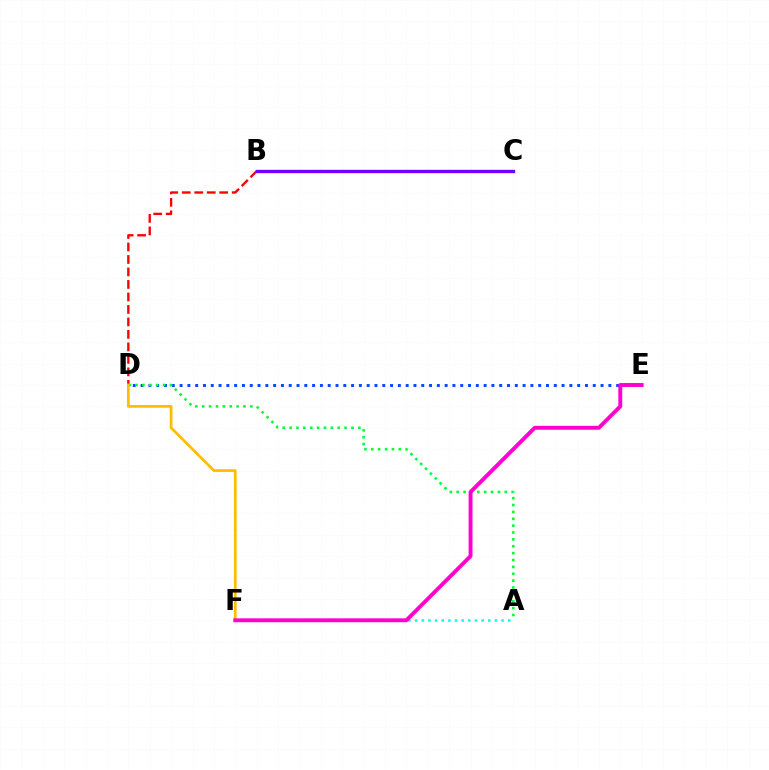{('A', 'F'): [{'color': '#00fff6', 'line_style': 'dotted', 'thickness': 1.81}], ('D', 'E'): [{'color': '#004bff', 'line_style': 'dotted', 'thickness': 2.12}], ('A', 'D'): [{'color': '#00ff39', 'line_style': 'dotted', 'thickness': 1.87}], ('B', 'D'): [{'color': '#ff0000', 'line_style': 'dashed', 'thickness': 1.7}], ('B', 'C'): [{'color': '#84ff00', 'line_style': 'dotted', 'thickness': 1.52}, {'color': '#7200ff', 'line_style': 'solid', 'thickness': 2.42}], ('D', 'F'): [{'color': '#ffbd00', 'line_style': 'solid', 'thickness': 1.98}], ('E', 'F'): [{'color': '#ff00cf', 'line_style': 'solid', 'thickness': 2.81}]}